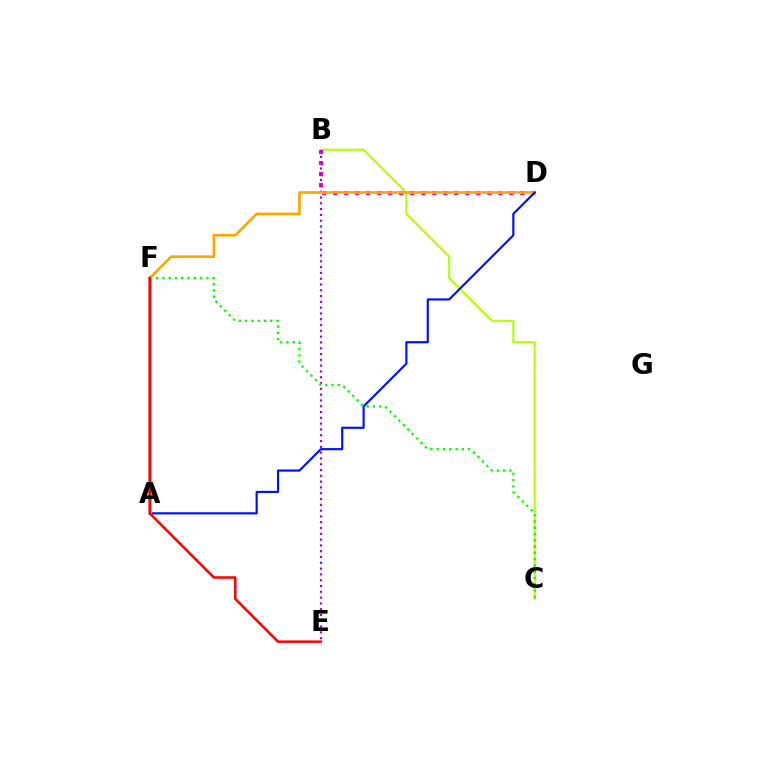{('B', 'C'): [{'color': '#b3ff00', 'line_style': 'solid', 'thickness': 1.53}], ('B', 'D'): [{'color': '#ff00bd', 'line_style': 'dotted', 'thickness': 2.99}], ('B', 'E'): [{'color': '#9b00ff', 'line_style': 'dotted', 'thickness': 1.58}], ('D', 'F'): [{'color': '#ffa500', 'line_style': 'solid', 'thickness': 1.91}], ('A', 'D'): [{'color': '#0010ff', 'line_style': 'solid', 'thickness': 1.56}], ('A', 'F'): [{'color': '#00b5ff', 'line_style': 'solid', 'thickness': 1.66}, {'color': '#00ff9d', 'line_style': 'solid', 'thickness': 2.08}], ('C', 'F'): [{'color': '#08ff00', 'line_style': 'dotted', 'thickness': 1.7}], ('E', 'F'): [{'color': '#ff0000', 'line_style': 'solid', 'thickness': 1.81}]}